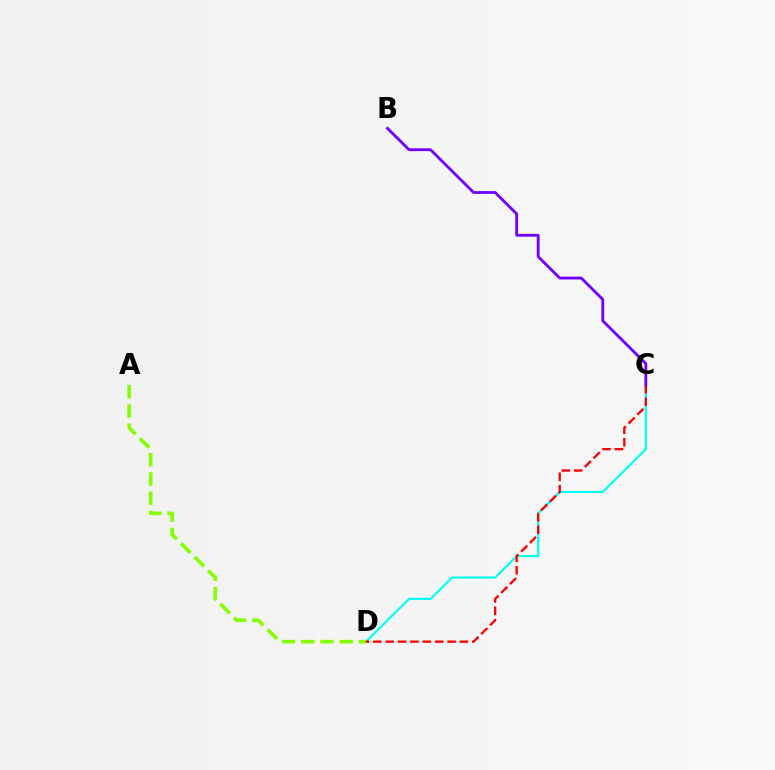{('C', 'D'): [{'color': '#00fff6', 'line_style': 'solid', 'thickness': 1.56}, {'color': '#ff0000', 'line_style': 'dashed', 'thickness': 1.68}], ('A', 'D'): [{'color': '#84ff00', 'line_style': 'dashed', 'thickness': 2.61}], ('B', 'C'): [{'color': '#7200ff', 'line_style': 'solid', 'thickness': 2.04}]}